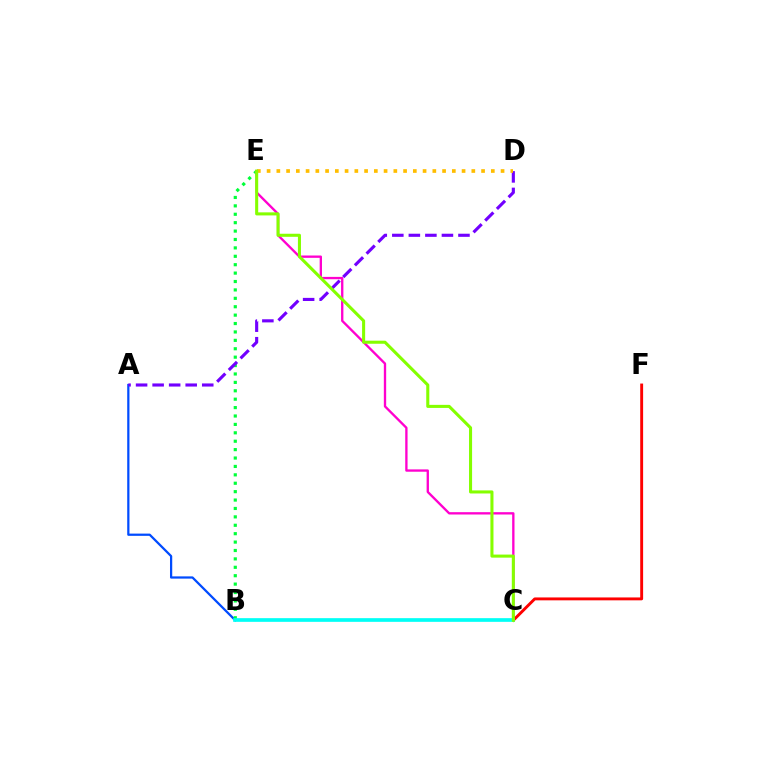{('A', 'B'): [{'color': '#004bff', 'line_style': 'solid', 'thickness': 1.61}], ('C', 'F'): [{'color': '#ff0000', 'line_style': 'solid', 'thickness': 2.08}], ('B', 'E'): [{'color': '#00ff39', 'line_style': 'dotted', 'thickness': 2.28}], ('C', 'E'): [{'color': '#ff00cf', 'line_style': 'solid', 'thickness': 1.68}, {'color': '#84ff00', 'line_style': 'solid', 'thickness': 2.21}], ('B', 'C'): [{'color': '#00fff6', 'line_style': 'solid', 'thickness': 2.65}], ('A', 'D'): [{'color': '#7200ff', 'line_style': 'dashed', 'thickness': 2.25}], ('D', 'E'): [{'color': '#ffbd00', 'line_style': 'dotted', 'thickness': 2.65}]}